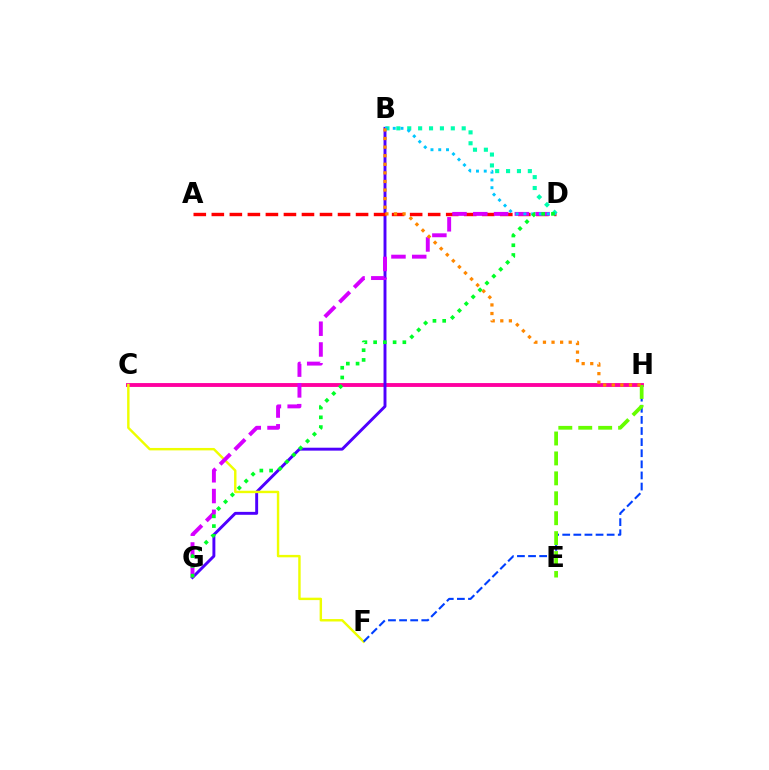{('C', 'H'): [{'color': '#ff00a0', 'line_style': 'solid', 'thickness': 2.78}], ('B', 'G'): [{'color': '#4f00ff', 'line_style': 'solid', 'thickness': 2.1}], ('C', 'F'): [{'color': '#eeff00', 'line_style': 'solid', 'thickness': 1.75}], ('F', 'H'): [{'color': '#003fff', 'line_style': 'dashed', 'thickness': 1.51}], ('A', 'D'): [{'color': '#ff0000', 'line_style': 'dashed', 'thickness': 2.45}], ('D', 'G'): [{'color': '#d600ff', 'line_style': 'dashed', 'thickness': 2.82}, {'color': '#00ff27', 'line_style': 'dotted', 'thickness': 2.65}], ('E', 'H'): [{'color': '#66ff00', 'line_style': 'dashed', 'thickness': 2.71}], ('B', 'D'): [{'color': '#00ffaf', 'line_style': 'dotted', 'thickness': 2.96}, {'color': '#00c7ff', 'line_style': 'dotted', 'thickness': 2.11}], ('B', 'H'): [{'color': '#ff8800', 'line_style': 'dotted', 'thickness': 2.33}]}